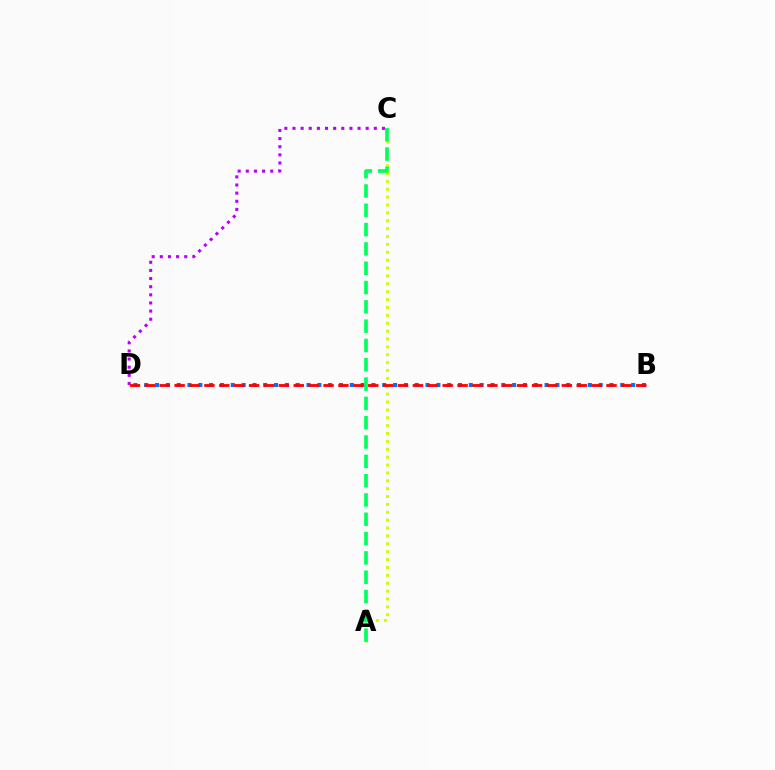{('B', 'D'): [{'color': '#0074ff', 'line_style': 'dotted', 'thickness': 2.94}, {'color': '#ff0000', 'line_style': 'dashed', 'thickness': 2.02}], ('A', 'C'): [{'color': '#d1ff00', 'line_style': 'dotted', 'thickness': 2.14}, {'color': '#00ff5c', 'line_style': 'dashed', 'thickness': 2.62}], ('C', 'D'): [{'color': '#b900ff', 'line_style': 'dotted', 'thickness': 2.21}]}